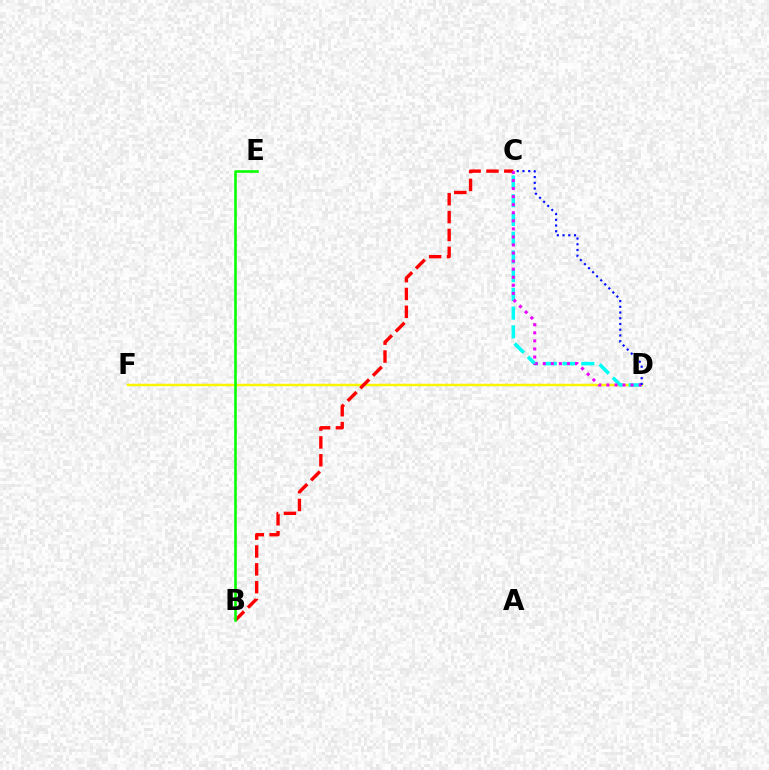{('D', 'F'): [{'color': '#fcf500', 'line_style': 'solid', 'thickness': 1.76}], ('C', 'D'): [{'color': '#00fff6', 'line_style': 'dashed', 'thickness': 2.54}, {'color': '#ee00ff', 'line_style': 'dotted', 'thickness': 2.19}, {'color': '#0010ff', 'line_style': 'dotted', 'thickness': 1.56}], ('B', 'C'): [{'color': '#ff0000', 'line_style': 'dashed', 'thickness': 2.43}], ('B', 'E'): [{'color': '#08ff00', 'line_style': 'solid', 'thickness': 1.87}]}